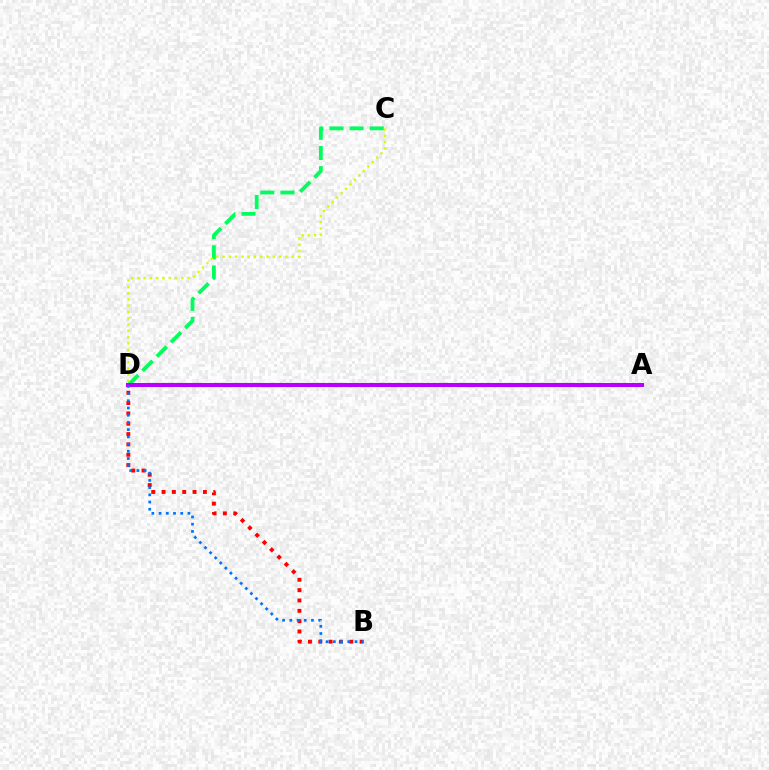{('C', 'D'): [{'color': '#00ff5c', 'line_style': 'dashed', 'thickness': 2.74}, {'color': '#d1ff00', 'line_style': 'dotted', 'thickness': 1.7}], ('B', 'D'): [{'color': '#ff0000', 'line_style': 'dotted', 'thickness': 2.81}, {'color': '#0074ff', 'line_style': 'dotted', 'thickness': 1.96}], ('A', 'D'): [{'color': '#b900ff', 'line_style': 'solid', 'thickness': 2.93}]}